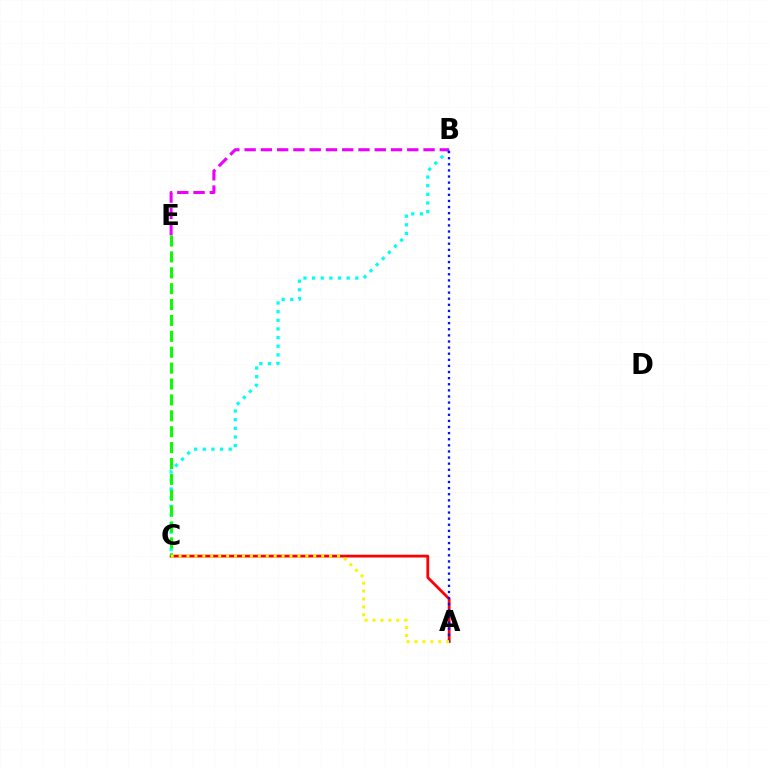{('A', 'C'): [{'color': '#ff0000', 'line_style': 'solid', 'thickness': 2.0}, {'color': '#fcf500', 'line_style': 'dotted', 'thickness': 2.15}], ('B', 'C'): [{'color': '#00fff6', 'line_style': 'dotted', 'thickness': 2.35}], ('B', 'E'): [{'color': '#ee00ff', 'line_style': 'dashed', 'thickness': 2.21}], ('A', 'B'): [{'color': '#0010ff', 'line_style': 'dotted', 'thickness': 1.66}], ('C', 'E'): [{'color': '#08ff00', 'line_style': 'dashed', 'thickness': 2.16}]}